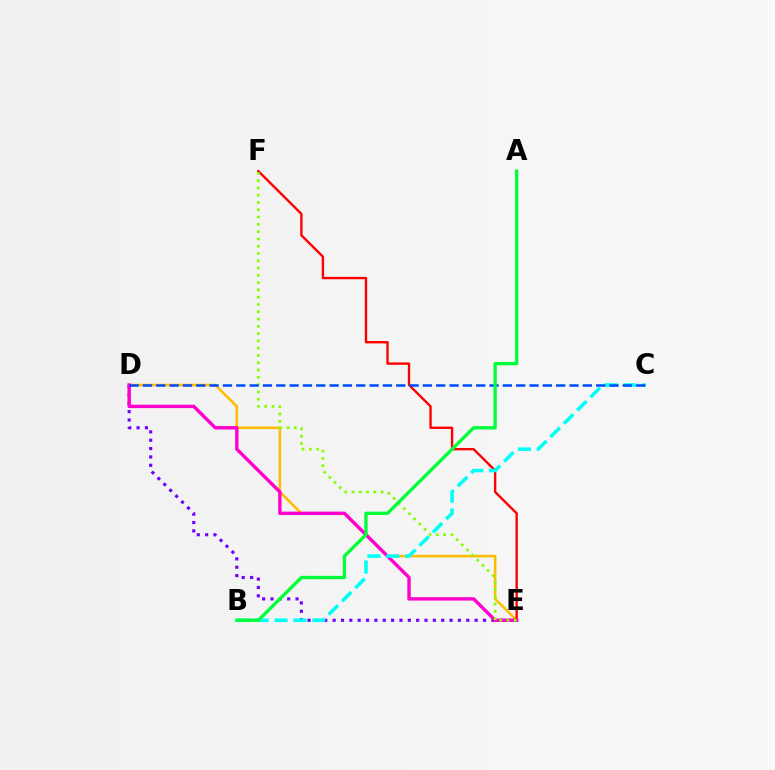{('D', 'E'): [{'color': '#ffbd00', 'line_style': 'solid', 'thickness': 1.81}, {'color': '#7200ff', 'line_style': 'dotted', 'thickness': 2.27}, {'color': '#ff00cf', 'line_style': 'solid', 'thickness': 2.44}], ('E', 'F'): [{'color': '#ff0000', 'line_style': 'solid', 'thickness': 1.71}, {'color': '#84ff00', 'line_style': 'dotted', 'thickness': 1.98}], ('B', 'C'): [{'color': '#00fff6', 'line_style': 'dashed', 'thickness': 2.56}], ('C', 'D'): [{'color': '#004bff', 'line_style': 'dashed', 'thickness': 1.81}], ('A', 'B'): [{'color': '#00ff39', 'line_style': 'solid', 'thickness': 2.39}]}